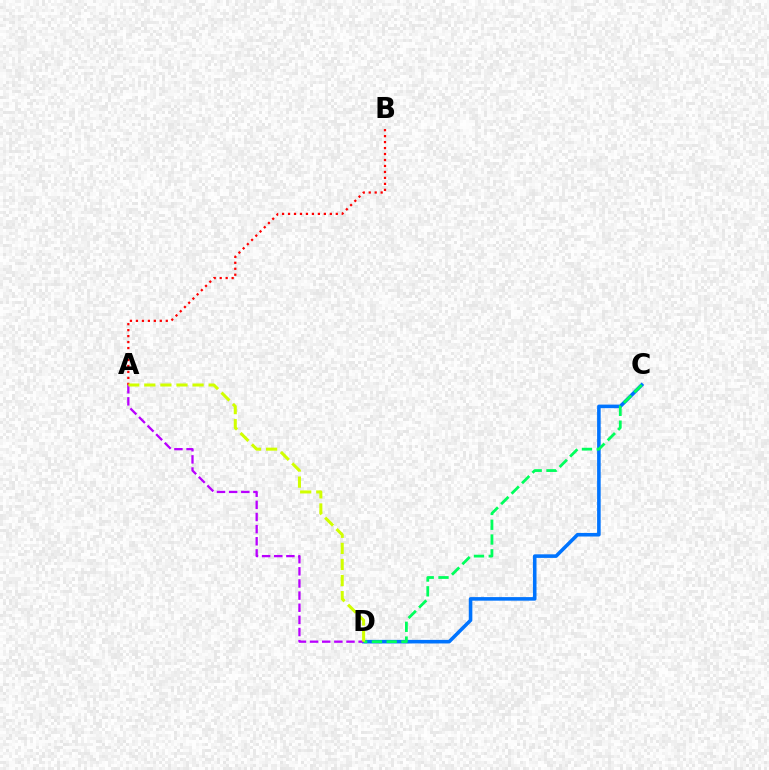{('C', 'D'): [{'color': '#0074ff', 'line_style': 'solid', 'thickness': 2.57}, {'color': '#00ff5c', 'line_style': 'dashed', 'thickness': 2.01}], ('A', 'D'): [{'color': '#b900ff', 'line_style': 'dashed', 'thickness': 1.65}, {'color': '#d1ff00', 'line_style': 'dashed', 'thickness': 2.19}], ('A', 'B'): [{'color': '#ff0000', 'line_style': 'dotted', 'thickness': 1.62}]}